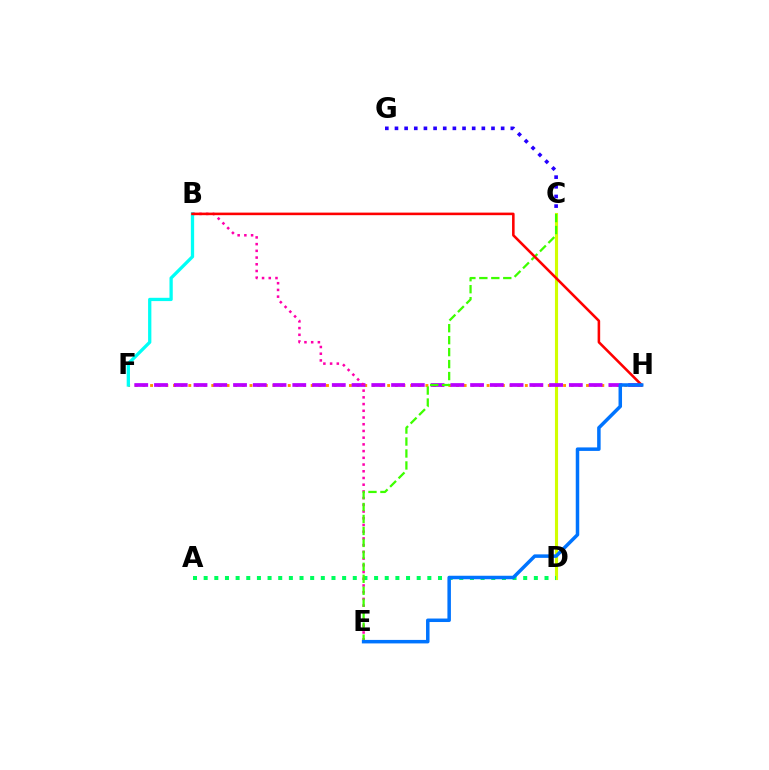{('C', 'D'): [{'color': '#d1ff00', 'line_style': 'solid', 'thickness': 2.24}], ('F', 'H'): [{'color': '#ff9400', 'line_style': 'dotted', 'thickness': 2.08}, {'color': '#b900ff', 'line_style': 'dashed', 'thickness': 2.68}], ('C', 'G'): [{'color': '#2500ff', 'line_style': 'dotted', 'thickness': 2.62}], ('A', 'D'): [{'color': '#00ff5c', 'line_style': 'dotted', 'thickness': 2.89}], ('B', 'E'): [{'color': '#ff00ac', 'line_style': 'dotted', 'thickness': 1.83}], ('C', 'E'): [{'color': '#3dff00', 'line_style': 'dashed', 'thickness': 1.63}], ('B', 'F'): [{'color': '#00fff6', 'line_style': 'solid', 'thickness': 2.36}], ('B', 'H'): [{'color': '#ff0000', 'line_style': 'solid', 'thickness': 1.85}], ('E', 'H'): [{'color': '#0074ff', 'line_style': 'solid', 'thickness': 2.52}]}